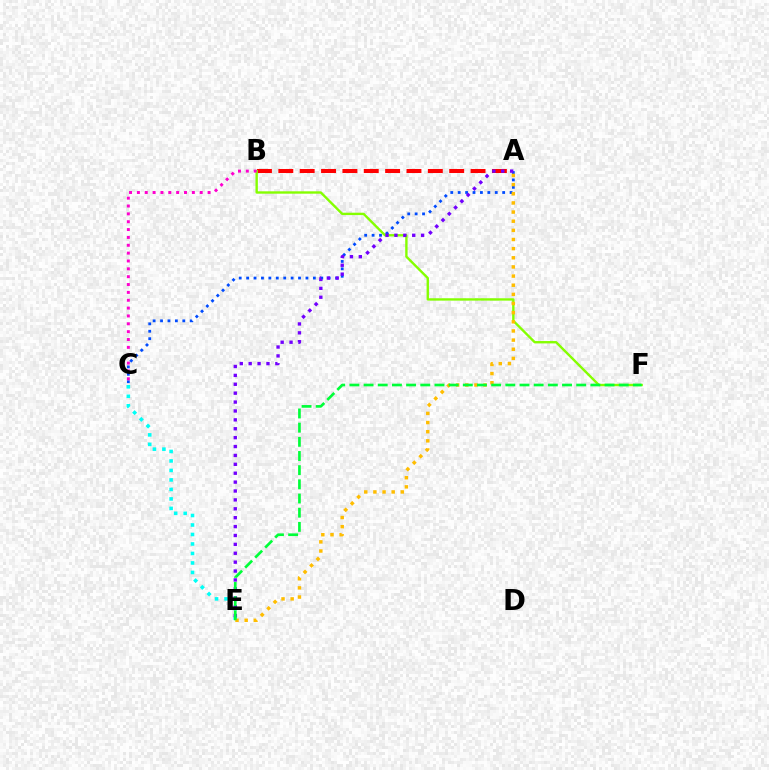{('A', 'B'): [{'color': '#ff0000', 'line_style': 'dashed', 'thickness': 2.9}], ('A', 'C'): [{'color': '#004bff', 'line_style': 'dotted', 'thickness': 2.01}], ('B', 'F'): [{'color': '#84ff00', 'line_style': 'solid', 'thickness': 1.71}], ('B', 'C'): [{'color': '#ff00cf', 'line_style': 'dotted', 'thickness': 2.13}], ('C', 'E'): [{'color': '#00fff6', 'line_style': 'dotted', 'thickness': 2.58}], ('A', 'E'): [{'color': '#ffbd00', 'line_style': 'dotted', 'thickness': 2.48}, {'color': '#7200ff', 'line_style': 'dotted', 'thickness': 2.42}], ('E', 'F'): [{'color': '#00ff39', 'line_style': 'dashed', 'thickness': 1.93}]}